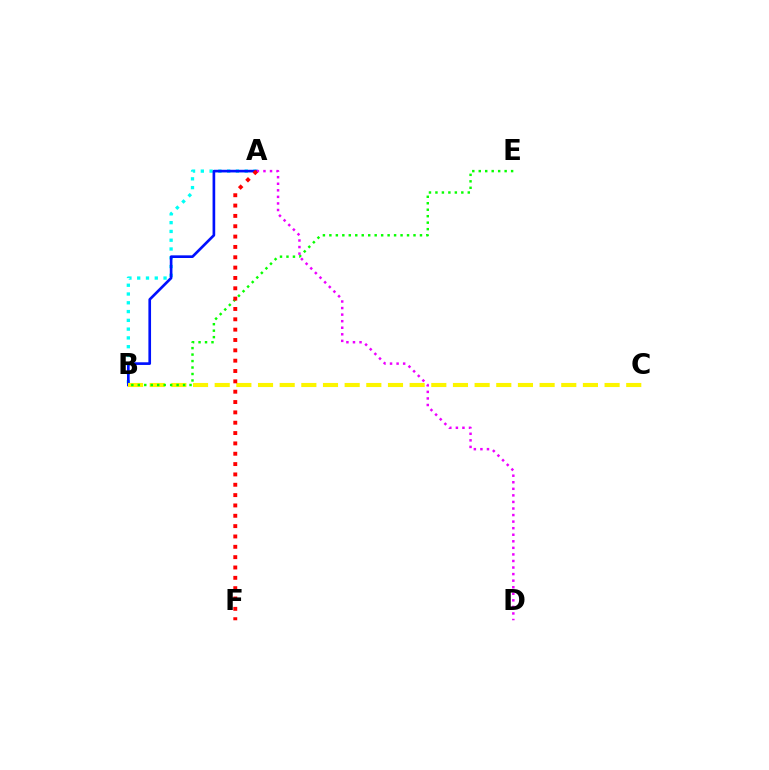{('A', 'B'): [{'color': '#00fff6', 'line_style': 'dotted', 'thickness': 2.39}, {'color': '#0010ff', 'line_style': 'solid', 'thickness': 1.91}], ('B', 'C'): [{'color': '#fcf500', 'line_style': 'dashed', 'thickness': 2.94}], ('B', 'E'): [{'color': '#08ff00', 'line_style': 'dotted', 'thickness': 1.76}], ('A', 'D'): [{'color': '#ee00ff', 'line_style': 'dotted', 'thickness': 1.78}], ('A', 'F'): [{'color': '#ff0000', 'line_style': 'dotted', 'thickness': 2.81}]}